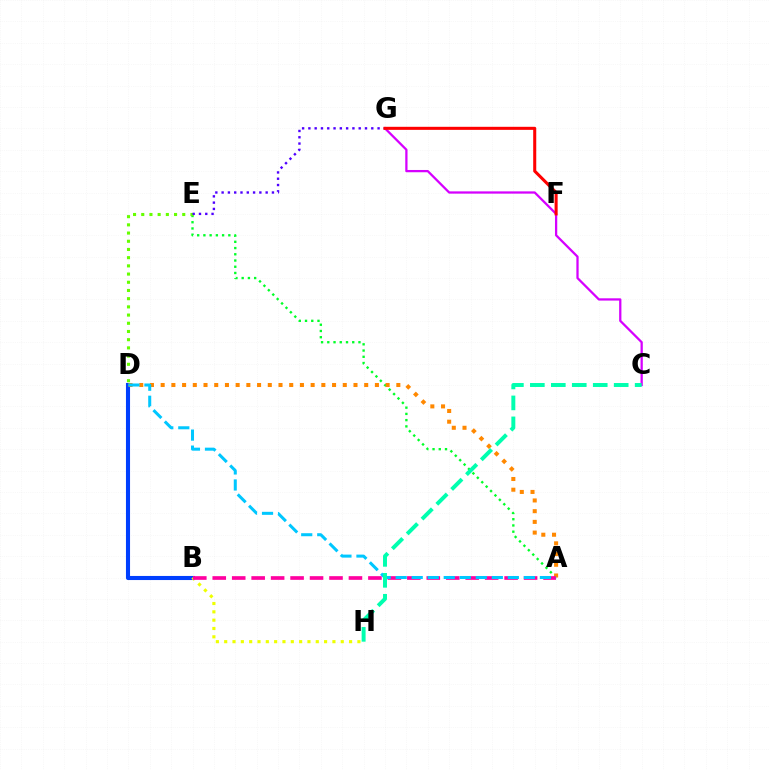{('A', 'E'): [{'color': '#00ff27', 'line_style': 'dotted', 'thickness': 1.69}], ('B', 'D'): [{'color': '#003fff', 'line_style': 'solid', 'thickness': 2.94}], ('D', 'E'): [{'color': '#66ff00', 'line_style': 'dotted', 'thickness': 2.23}], ('B', 'H'): [{'color': '#eeff00', 'line_style': 'dotted', 'thickness': 2.26}], ('E', 'G'): [{'color': '#4f00ff', 'line_style': 'dotted', 'thickness': 1.71}], ('C', 'G'): [{'color': '#d600ff', 'line_style': 'solid', 'thickness': 1.63}], ('A', 'D'): [{'color': '#ff8800', 'line_style': 'dotted', 'thickness': 2.91}, {'color': '#00c7ff', 'line_style': 'dashed', 'thickness': 2.18}], ('A', 'B'): [{'color': '#ff00a0', 'line_style': 'dashed', 'thickness': 2.64}], ('F', 'G'): [{'color': '#ff0000', 'line_style': 'solid', 'thickness': 2.2}], ('C', 'H'): [{'color': '#00ffaf', 'line_style': 'dashed', 'thickness': 2.85}]}